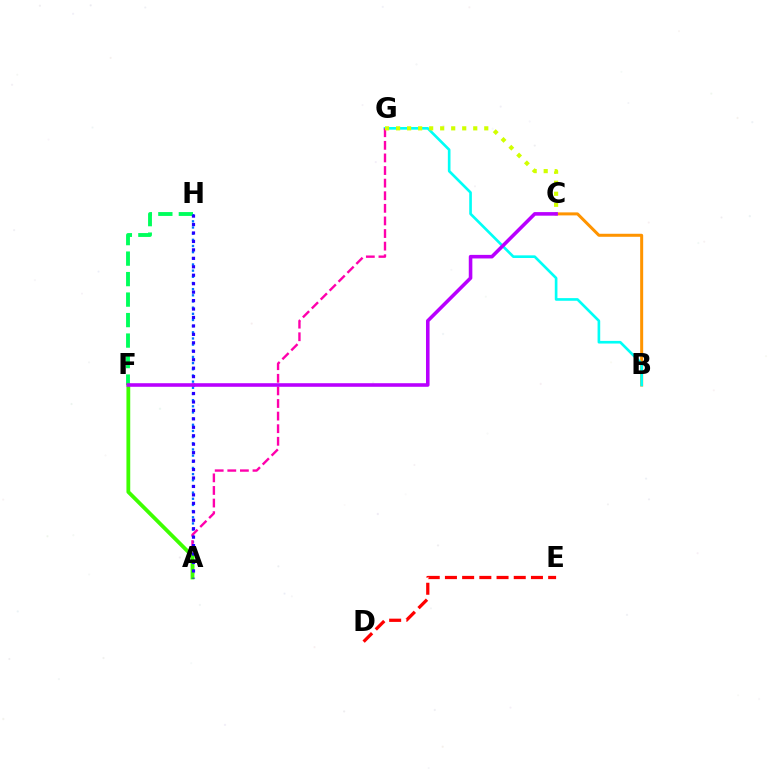{('A', 'H'): [{'color': '#0074ff', 'line_style': 'dotted', 'thickness': 1.68}, {'color': '#2500ff', 'line_style': 'dotted', 'thickness': 2.3}], ('B', 'C'): [{'color': '#ff9400', 'line_style': 'solid', 'thickness': 2.17}], ('B', 'G'): [{'color': '#00fff6', 'line_style': 'solid', 'thickness': 1.91}], ('F', 'H'): [{'color': '#00ff5c', 'line_style': 'dashed', 'thickness': 2.78}], ('A', 'G'): [{'color': '#ff00ac', 'line_style': 'dashed', 'thickness': 1.71}], ('C', 'G'): [{'color': '#d1ff00', 'line_style': 'dotted', 'thickness': 2.99}], ('A', 'F'): [{'color': '#3dff00', 'line_style': 'solid', 'thickness': 2.73}], ('D', 'E'): [{'color': '#ff0000', 'line_style': 'dashed', 'thickness': 2.34}], ('C', 'F'): [{'color': '#b900ff', 'line_style': 'solid', 'thickness': 2.57}]}